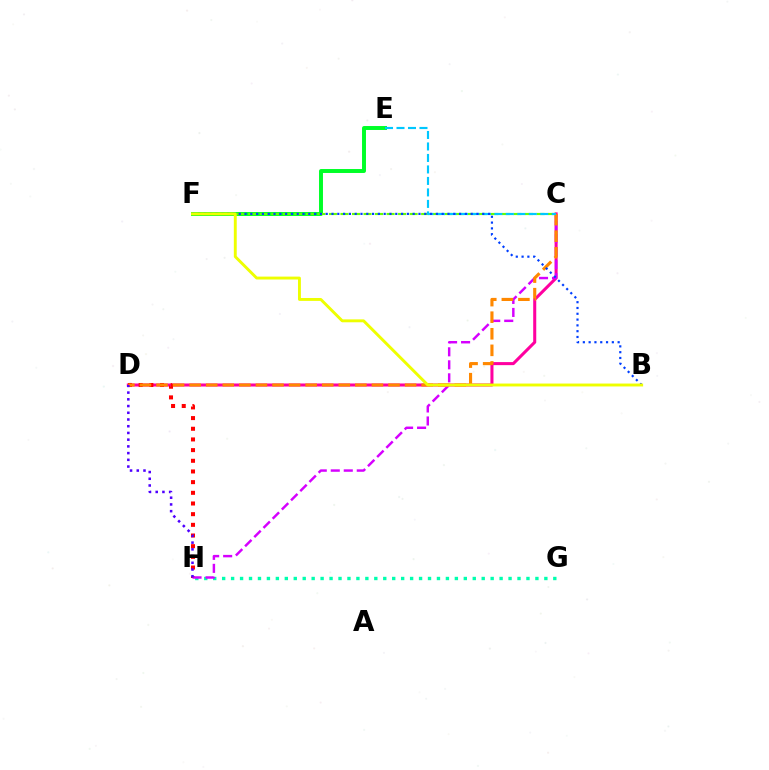{('E', 'F'): [{'color': '#00ff27', 'line_style': 'solid', 'thickness': 2.84}], ('C', 'D'): [{'color': '#ff00a0', 'line_style': 'solid', 'thickness': 2.19}, {'color': '#ff8800', 'line_style': 'dashed', 'thickness': 2.25}], ('G', 'H'): [{'color': '#00ffaf', 'line_style': 'dotted', 'thickness': 2.43}], ('D', 'H'): [{'color': '#ff0000', 'line_style': 'dotted', 'thickness': 2.9}, {'color': '#4f00ff', 'line_style': 'dotted', 'thickness': 1.83}], ('C', 'H'): [{'color': '#d600ff', 'line_style': 'dashed', 'thickness': 1.77}], ('C', 'F'): [{'color': '#66ff00', 'line_style': 'dashed', 'thickness': 1.57}], ('C', 'E'): [{'color': '#00c7ff', 'line_style': 'dashed', 'thickness': 1.56}], ('B', 'F'): [{'color': '#003fff', 'line_style': 'dotted', 'thickness': 1.58}, {'color': '#eeff00', 'line_style': 'solid', 'thickness': 2.09}]}